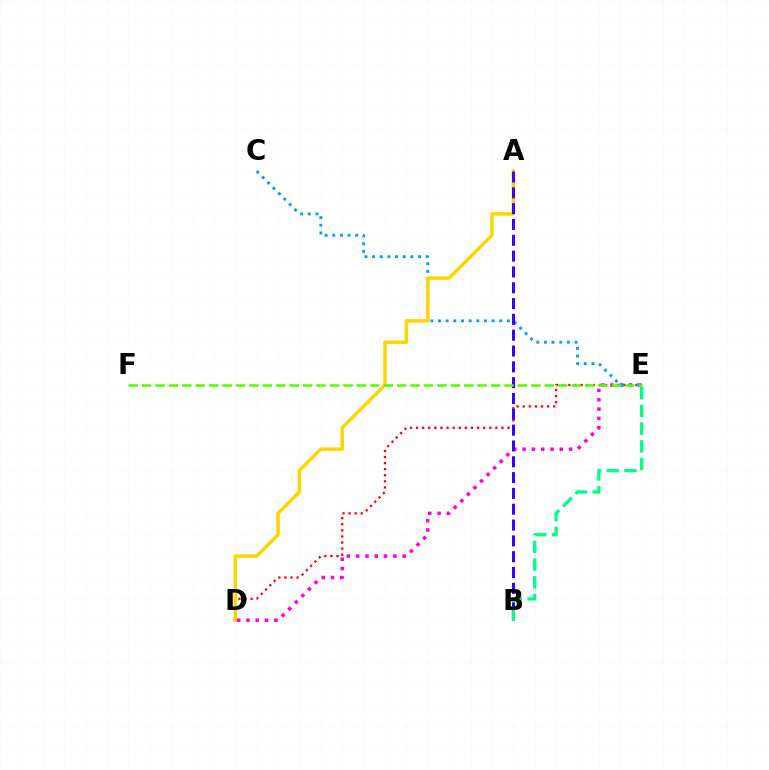{('D', 'E'): [{'color': '#ff00ed', 'line_style': 'dotted', 'thickness': 2.53}, {'color': '#ff0000', 'line_style': 'dotted', 'thickness': 1.66}], ('C', 'E'): [{'color': '#009eff', 'line_style': 'dotted', 'thickness': 2.08}], ('A', 'D'): [{'color': '#ffd500', 'line_style': 'solid', 'thickness': 2.51}], ('A', 'B'): [{'color': '#3700ff', 'line_style': 'dashed', 'thickness': 2.15}], ('B', 'E'): [{'color': '#00ff86', 'line_style': 'dashed', 'thickness': 2.41}], ('E', 'F'): [{'color': '#4fff00', 'line_style': 'dashed', 'thickness': 1.82}]}